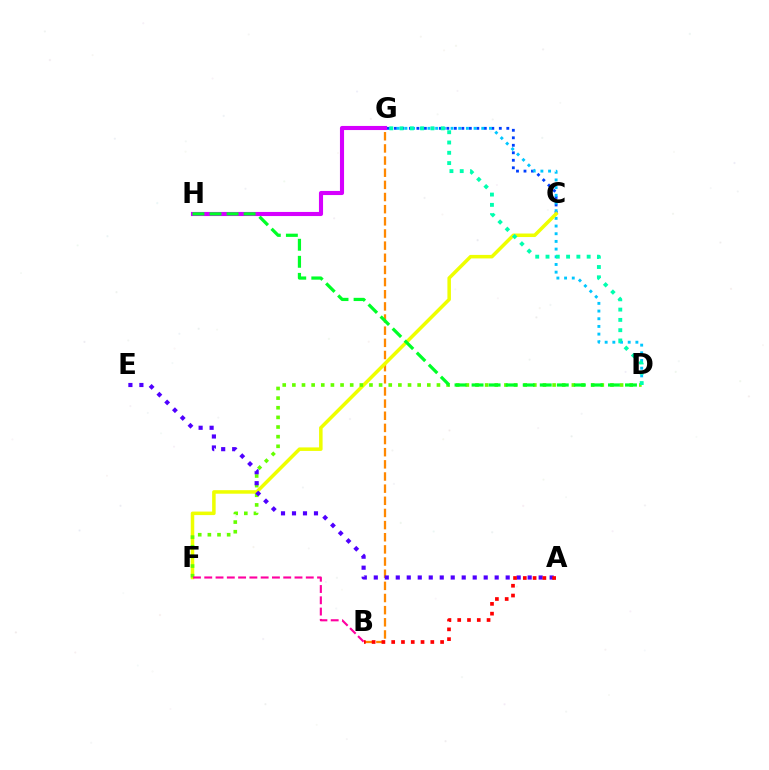{('C', 'G'): [{'color': '#003fff', 'line_style': 'dotted', 'thickness': 2.04}], ('B', 'G'): [{'color': '#ff8800', 'line_style': 'dashed', 'thickness': 1.65}], ('G', 'H'): [{'color': '#d600ff', 'line_style': 'solid', 'thickness': 2.96}], ('D', 'G'): [{'color': '#00c7ff', 'line_style': 'dotted', 'thickness': 2.09}, {'color': '#00ffaf', 'line_style': 'dotted', 'thickness': 2.8}], ('C', 'F'): [{'color': '#eeff00', 'line_style': 'solid', 'thickness': 2.53}], ('D', 'F'): [{'color': '#66ff00', 'line_style': 'dotted', 'thickness': 2.62}], ('D', 'H'): [{'color': '#00ff27', 'line_style': 'dashed', 'thickness': 2.32}], ('A', 'E'): [{'color': '#4f00ff', 'line_style': 'dotted', 'thickness': 2.99}], ('B', 'F'): [{'color': '#ff00a0', 'line_style': 'dashed', 'thickness': 1.53}], ('A', 'B'): [{'color': '#ff0000', 'line_style': 'dotted', 'thickness': 2.66}]}